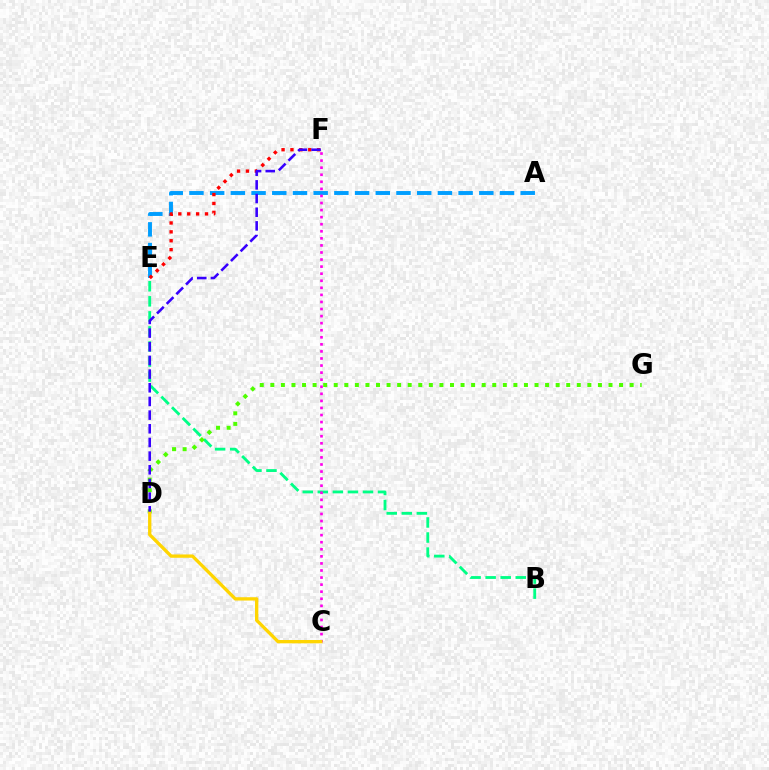{('B', 'E'): [{'color': '#00ff86', 'line_style': 'dashed', 'thickness': 2.04}], ('D', 'G'): [{'color': '#4fff00', 'line_style': 'dotted', 'thickness': 2.87}], ('A', 'E'): [{'color': '#009eff', 'line_style': 'dashed', 'thickness': 2.81}], ('E', 'F'): [{'color': '#ff0000', 'line_style': 'dotted', 'thickness': 2.42}], ('C', 'F'): [{'color': '#ff00ed', 'line_style': 'dotted', 'thickness': 1.92}], ('D', 'F'): [{'color': '#3700ff', 'line_style': 'dashed', 'thickness': 1.86}], ('C', 'D'): [{'color': '#ffd500', 'line_style': 'solid', 'thickness': 2.38}]}